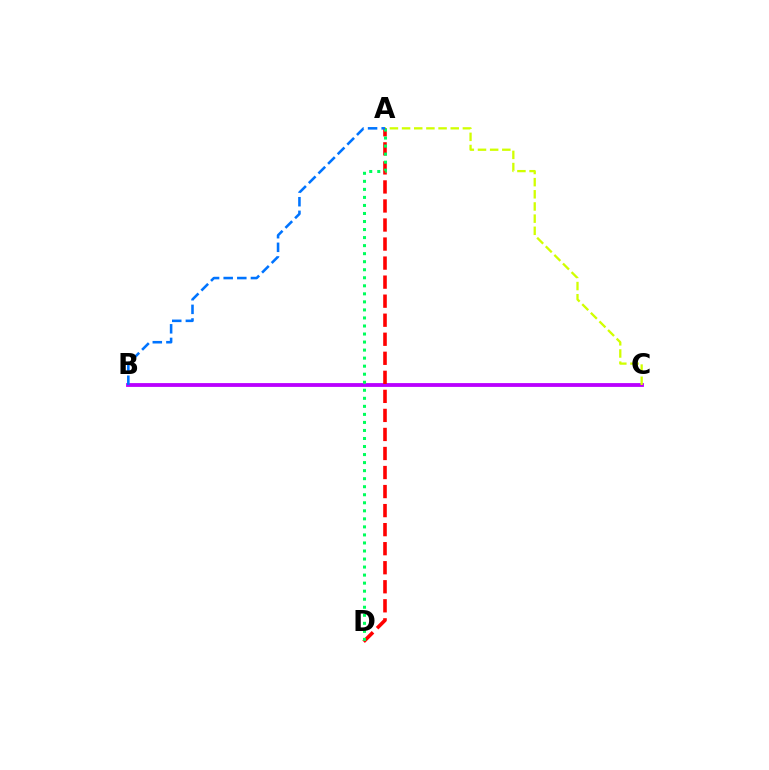{('B', 'C'): [{'color': '#b900ff', 'line_style': 'solid', 'thickness': 2.75}], ('A', 'C'): [{'color': '#d1ff00', 'line_style': 'dashed', 'thickness': 1.65}], ('A', 'D'): [{'color': '#ff0000', 'line_style': 'dashed', 'thickness': 2.59}, {'color': '#00ff5c', 'line_style': 'dotted', 'thickness': 2.18}], ('A', 'B'): [{'color': '#0074ff', 'line_style': 'dashed', 'thickness': 1.85}]}